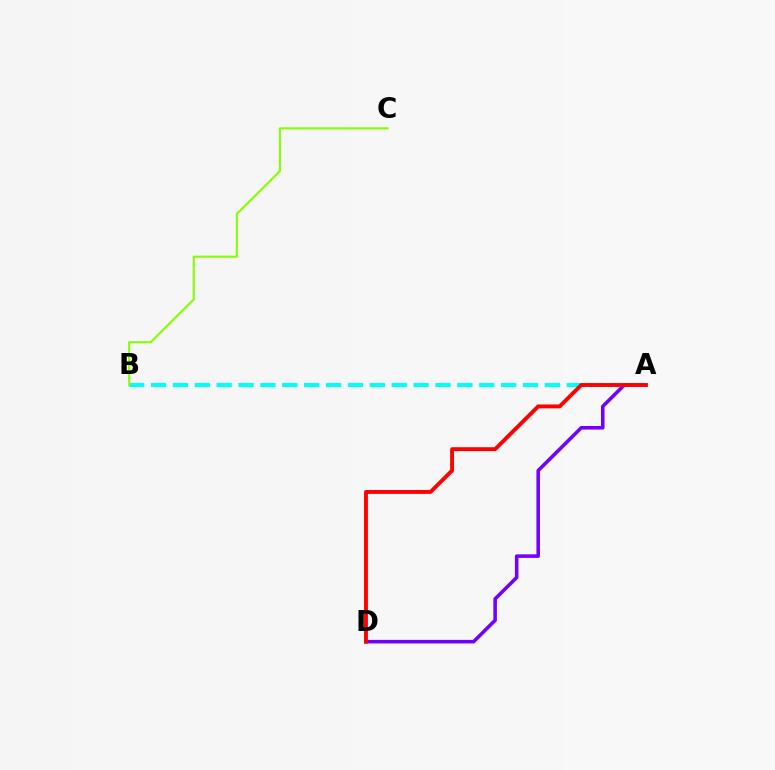{('A', 'D'): [{'color': '#7200ff', 'line_style': 'solid', 'thickness': 2.56}, {'color': '#ff0000', 'line_style': 'solid', 'thickness': 2.8}], ('A', 'B'): [{'color': '#00fff6', 'line_style': 'dashed', 'thickness': 2.97}], ('B', 'C'): [{'color': '#84ff00', 'line_style': 'solid', 'thickness': 1.51}]}